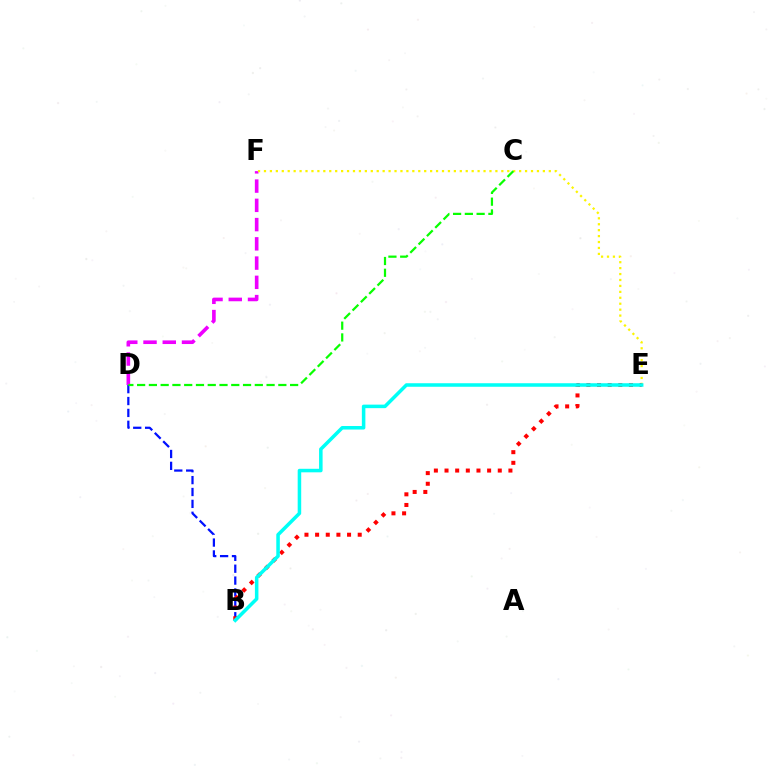{('D', 'F'): [{'color': '#ee00ff', 'line_style': 'dashed', 'thickness': 2.61}], ('B', 'D'): [{'color': '#0010ff', 'line_style': 'dashed', 'thickness': 1.61}], ('E', 'F'): [{'color': '#fcf500', 'line_style': 'dotted', 'thickness': 1.61}], ('B', 'E'): [{'color': '#ff0000', 'line_style': 'dotted', 'thickness': 2.89}, {'color': '#00fff6', 'line_style': 'solid', 'thickness': 2.54}], ('C', 'D'): [{'color': '#08ff00', 'line_style': 'dashed', 'thickness': 1.6}]}